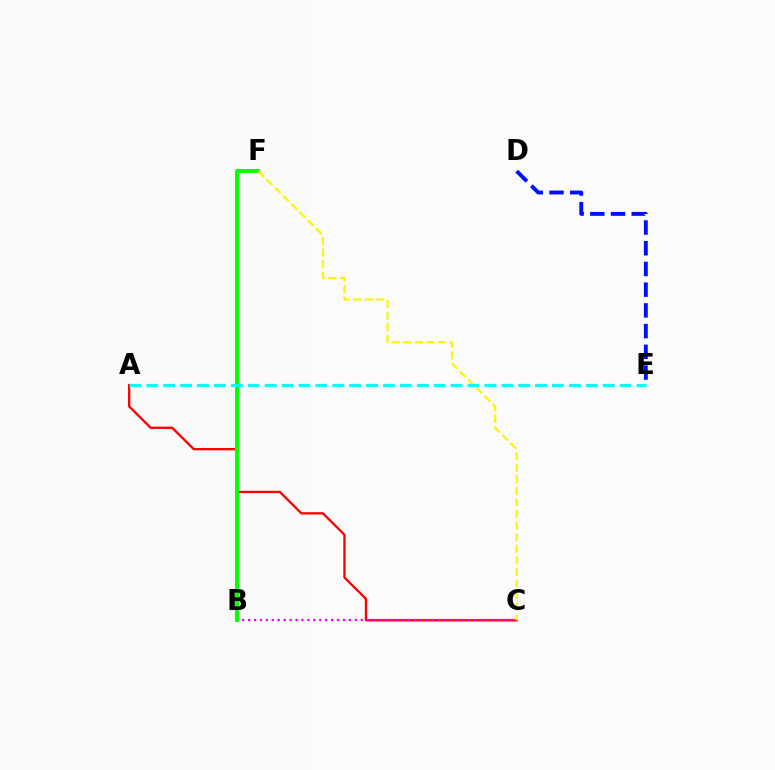{('A', 'C'): [{'color': '#ff0000', 'line_style': 'solid', 'thickness': 1.67}], ('B', 'C'): [{'color': '#ee00ff', 'line_style': 'dotted', 'thickness': 1.61}], ('D', 'E'): [{'color': '#0010ff', 'line_style': 'dashed', 'thickness': 2.81}], ('B', 'F'): [{'color': '#08ff00', 'line_style': 'solid', 'thickness': 2.92}], ('C', 'F'): [{'color': '#fcf500', 'line_style': 'dashed', 'thickness': 1.58}], ('A', 'E'): [{'color': '#00fff6', 'line_style': 'dashed', 'thickness': 2.3}]}